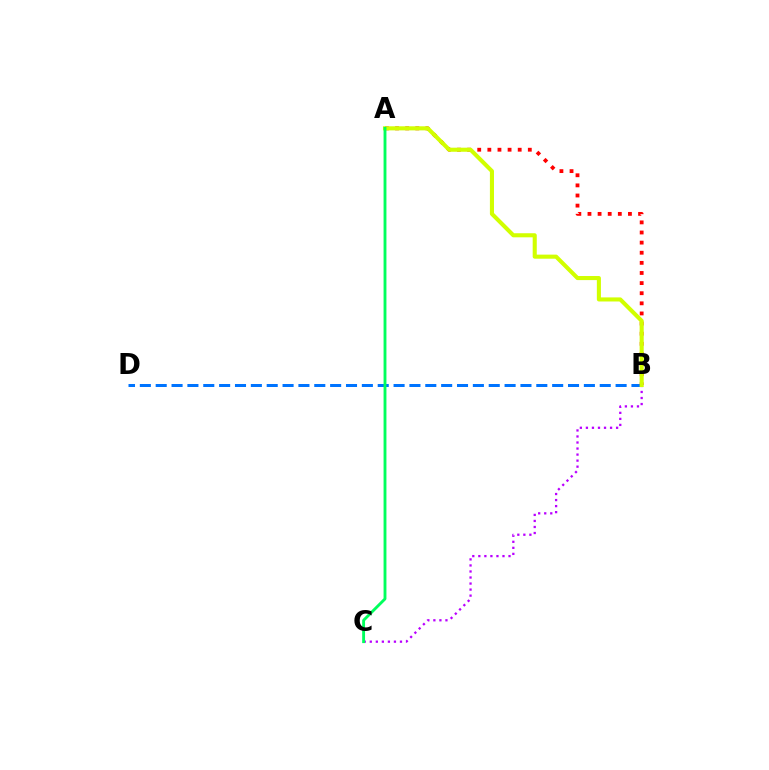{('B', 'D'): [{'color': '#0074ff', 'line_style': 'dashed', 'thickness': 2.15}], ('A', 'B'): [{'color': '#ff0000', 'line_style': 'dotted', 'thickness': 2.75}, {'color': '#d1ff00', 'line_style': 'solid', 'thickness': 2.94}], ('B', 'C'): [{'color': '#b900ff', 'line_style': 'dotted', 'thickness': 1.64}], ('A', 'C'): [{'color': '#00ff5c', 'line_style': 'solid', 'thickness': 2.07}]}